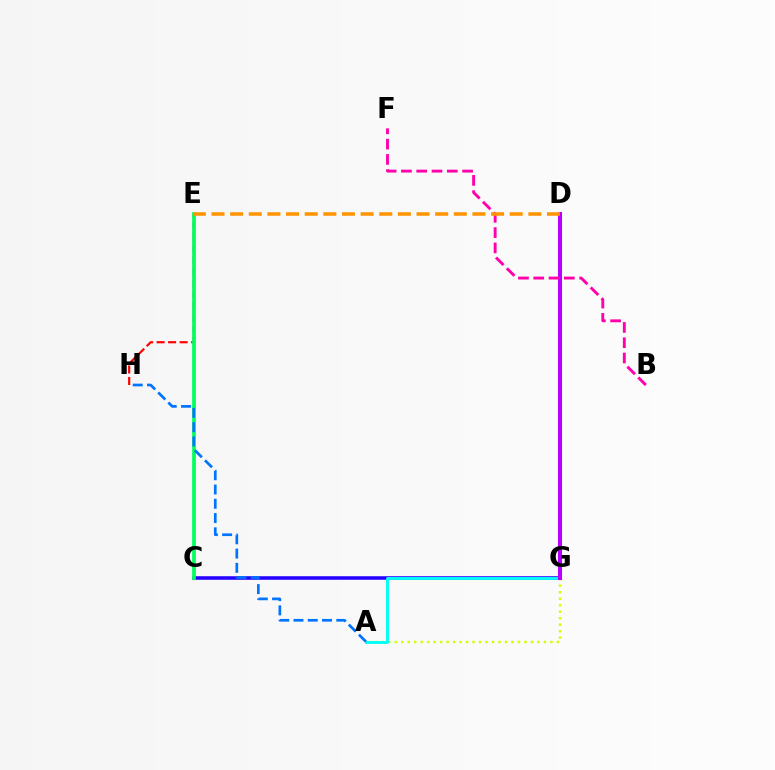{('E', 'H'): [{'color': '#ff0000', 'line_style': 'dashed', 'thickness': 1.57}], ('C', 'G'): [{'color': '#2500ff', 'line_style': 'solid', 'thickness': 2.55}], ('C', 'E'): [{'color': '#00ff5c', 'line_style': 'solid', 'thickness': 2.65}], ('A', 'G'): [{'color': '#d1ff00', 'line_style': 'dotted', 'thickness': 1.76}, {'color': '#00fff6', 'line_style': 'solid', 'thickness': 2.08}], ('D', 'G'): [{'color': '#3dff00', 'line_style': 'solid', 'thickness': 2.83}, {'color': '#b900ff', 'line_style': 'solid', 'thickness': 2.93}], ('A', 'H'): [{'color': '#0074ff', 'line_style': 'dashed', 'thickness': 1.94}], ('B', 'F'): [{'color': '#ff00ac', 'line_style': 'dashed', 'thickness': 2.08}], ('D', 'E'): [{'color': '#ff9400', 'line_style': 'dashed', 'thickness': 2.53}]}